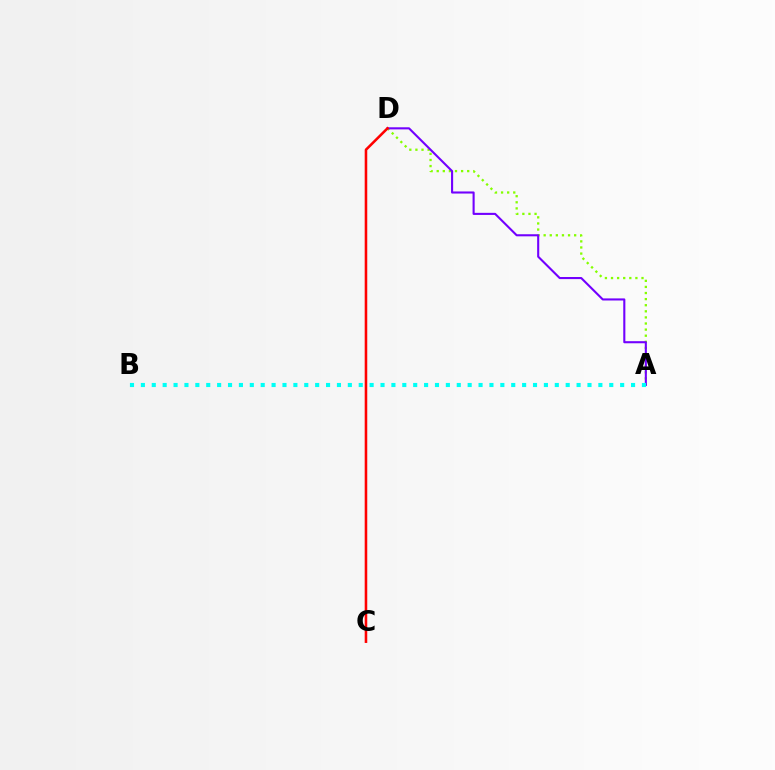{('A', 'D'): [{'color': '#84ff00', 'line_style': 'dotted', 'thickness': 1.66}, {'color': '#7200ff', 'line_style': 'solid', 'thickness': 1.51}], ('C', 'D'): [{'color': '#ff0000', 'line_style': 'solid', 'thickness': 1.85}], ('A', 'B'): [{'color': '#00fff6', 'line_style': 'dotted', 'thickness': 2.96}]}